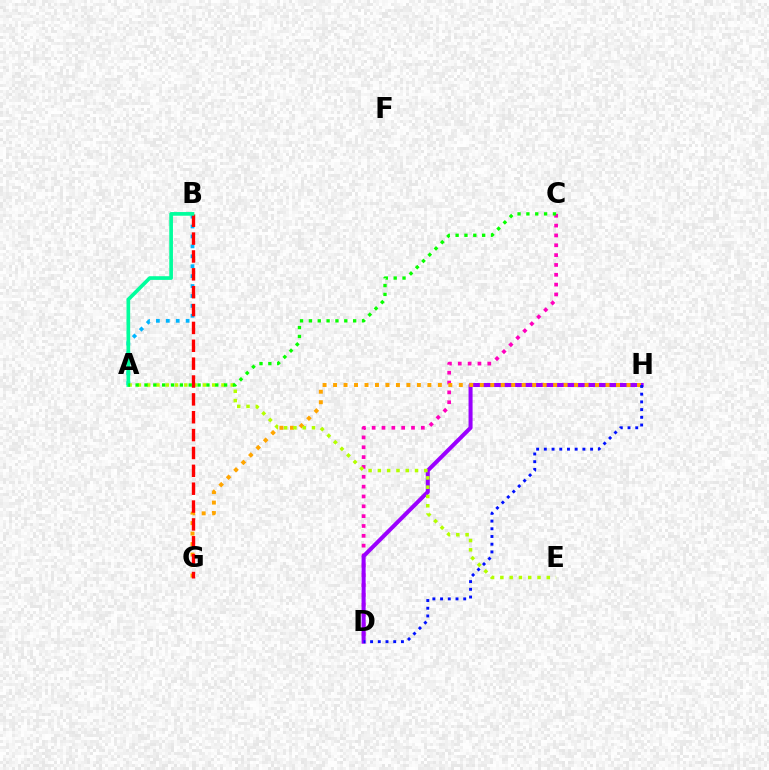{('C', 'D'): [{'color': '#ff00bd', 'line_style': 'dotted', 'thickness': 2.67}], ('D', 'H'): [{'color': '#9b00ff', 'line_style': 'solid', 'thickness': 2.9}, {'color': '#0010ff', 'line_style': 'dotted', 'thickness': 2.1}], ('A', 'B'): [{'color': '#00b5ff', 'line_style': 'dotted', 'thickness': 2.69}, {'color': '#00ff9d', 'line_style': 'solid', 'thickness': 2.65}], ('G', 'H'): [{'color': '#ffa500', 'line_style': 'dotted', 'thickness': 2.85}], ('A', 'E'): [{'color': '#b3ff00', 'line_style': 'dotted', 'thickness': 2.52}], ('B', 'G'): [{'color': '#ff0000', 'line_style': 'dashed', 'thickness': 2.43}], ('A', 'C'): [{'color': '#08ff00', 'line_style': 'dotted', 'thickness': 2.4}]}